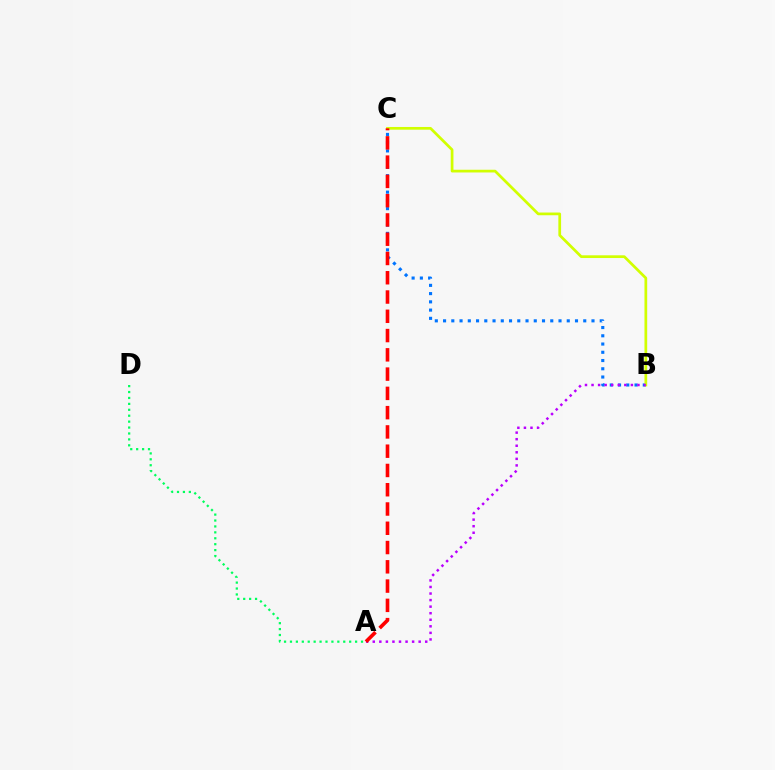{('A', 'D'): [{'color': '#00ff5c', 'line_style': 'dotted', 'thickness': 1.61}], ('B', 'C'): [{'color': '#0074ff', 'line_style': 'dotted', 'thickness': 2.24}, {'color': '#d1ff00', 'line_style': 'solid', 'thickness': 1.96}], ('A', 'B'): [{'color': '#b900ff', 'line_style': 'dotted', 'thickness': 1.78}], ('A', 'C'): [{'color': '#ff0000', 'line_style': 'dashed', 'thickness': 2.62}]}